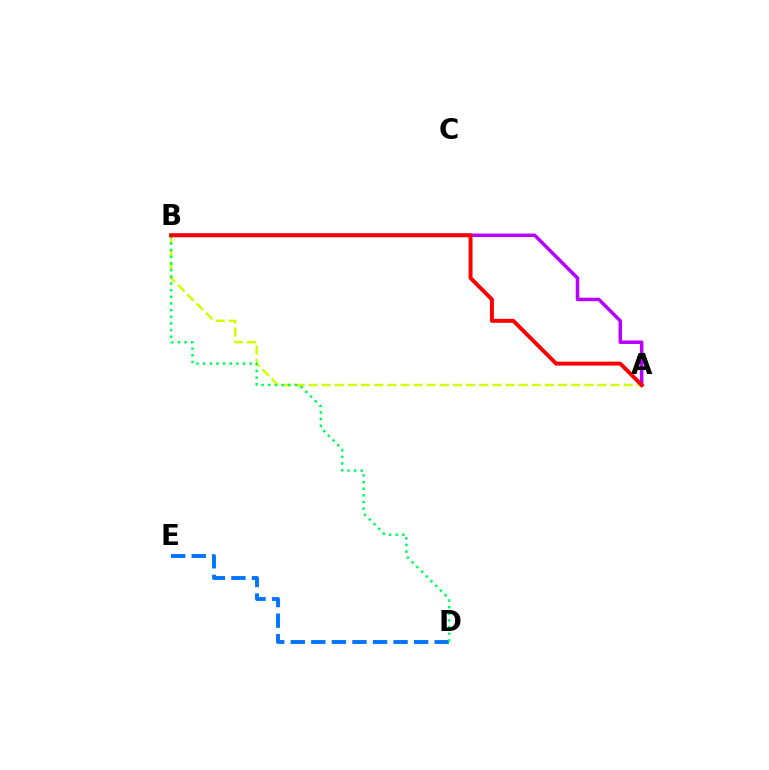{('D', 'E'): [{'color': '#0074ff', 'line_style': 'dashed', 'thickness': 2.79}], ('A', 'B'): [{'color': '#d1ff00', 'line_style': 'dashed', 'thickness': 1.78}, {'color': '#b900ff', 'line_style': 'solid', 'thickness': 2.52}, {'color': '#ff0000', 'line_style': 'solid', 'thickness': 2.83}], ('B', 'D'): [{'color': '#00ff5c', 'line_style': 'dotted', 'thickness': 1.81}]}